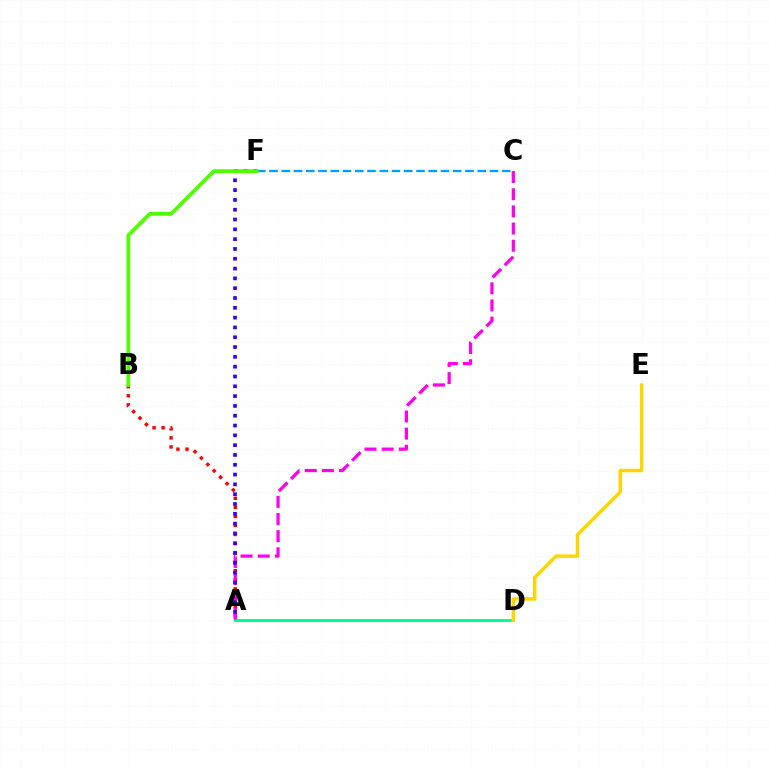{('A', 'D'): [{'color': '#00ff86', 'line_style': 'solid', 'thickness': 2.12}], ('A', 'B'): [{'color': '#ff0000', 'line_style': 'dotted', 'thickness': 2.46}], ('D', 'E'): [{'color': '#ffd500', 'line_style': 'solid', 'thickness': 2.5}], ('C', 'F'): [{'color': '#009eff', 'line_style': 'dashed', 'thickness': 1.66}], ('A', 'C'): [{'color': '#ff00ed', 'line_style': 'dashed', 'thickness': 2.33}], ('A', 'F'): [{'color': '#3700ff', 'line_style': 'dotted', 'thickness': 2.67}], ('B', 'F'): [{'color': '#4fff00', 'line_style': 'solid', 'thickness': 2.71}]}